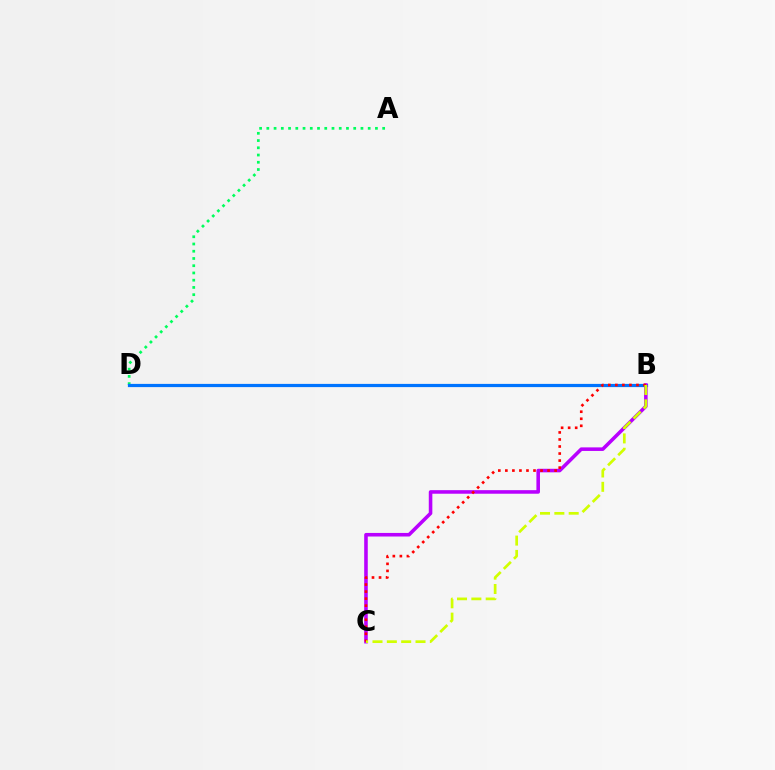{('A', 'D'): [{'color': '#00ff5c', 'line_style': 'dotted', 'thickness': 1.97}], ('B', 'D'): [{'color': '#0074ff', 'line_style': 'solid', 'thickness': 2.31}], ('B', 'C'): [{'color': '#b900ff', 'line_style': 'solid', 'thickness': 2.57}, {'color': '#ff0000', 'line_style': 'dotted', 'thickness': 1.91}, {'color': '#d1ff00', 'line_style': 'dashed', 'thickness': 1.95}]}